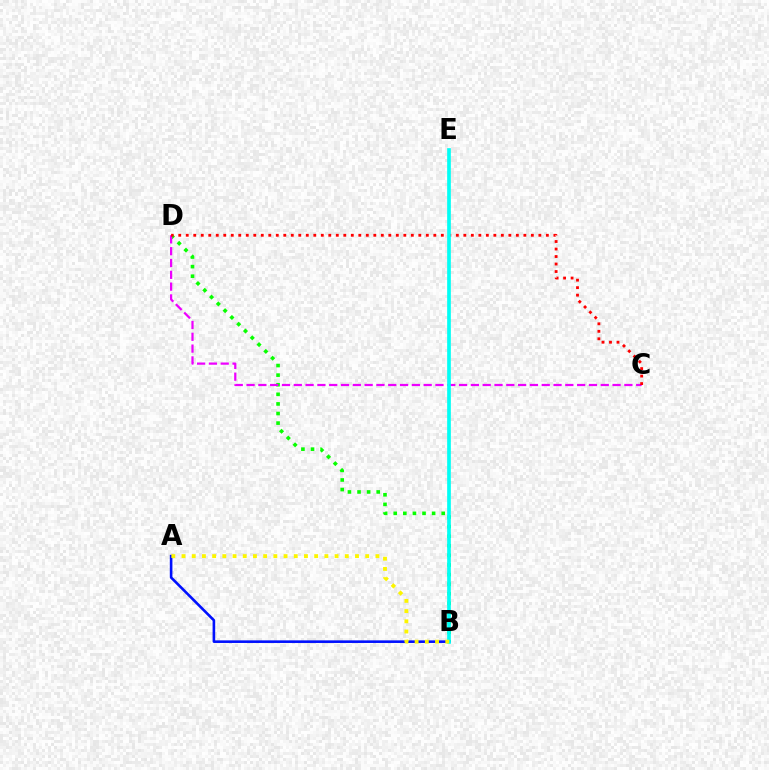{('B', 'D'): [{'color': '#08ff00', 'line_style': 'dotted', 'thickness': 2.61}], ('A', 'B'): [{'color': '#0010ff', 'line_style': 'solid', 'thickness': 1.88}, {'color': '#fcf500', 'line_style': 'dotted', 'thickness': 2.77}], ('C', 'D'): [{'color': '#ee00ff', 'line_style': 'dashed', 'thickness': 1.6}, {'color': '#ff0000', 'line_style': 'dotted', 'thickness': 2.04}], ('B', 'E'): [{'color': '#00fff6', 'line_style': 'solid', 'thickness': 2.65}]}